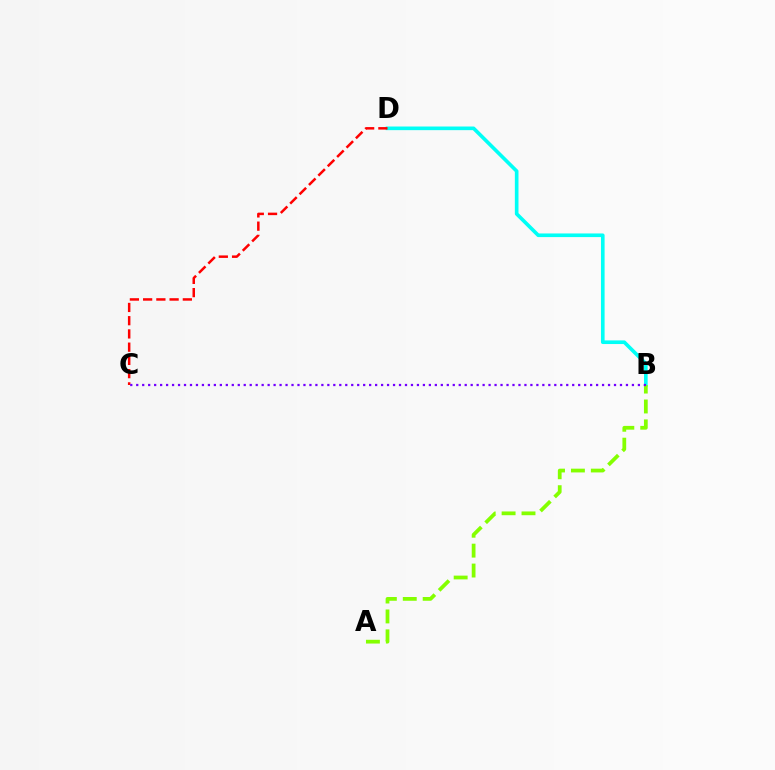{('B', 'D'): [{'color': '#00fff6', 'line_style': 'solid', 'thickness': 2.62}], ('C', 'D'): [{'color': '#ff0000', 'line_style': 'dashed', 'thickness': 1.8}], ('A', 'B'): [{'color': '#84ff00', 'line_style': 'dashed', 'thickness': 2.7}], ('B', 'C'): [{'color': '#7200ff', 'line_style': 'dotted', 'thickness': 1.62}]}